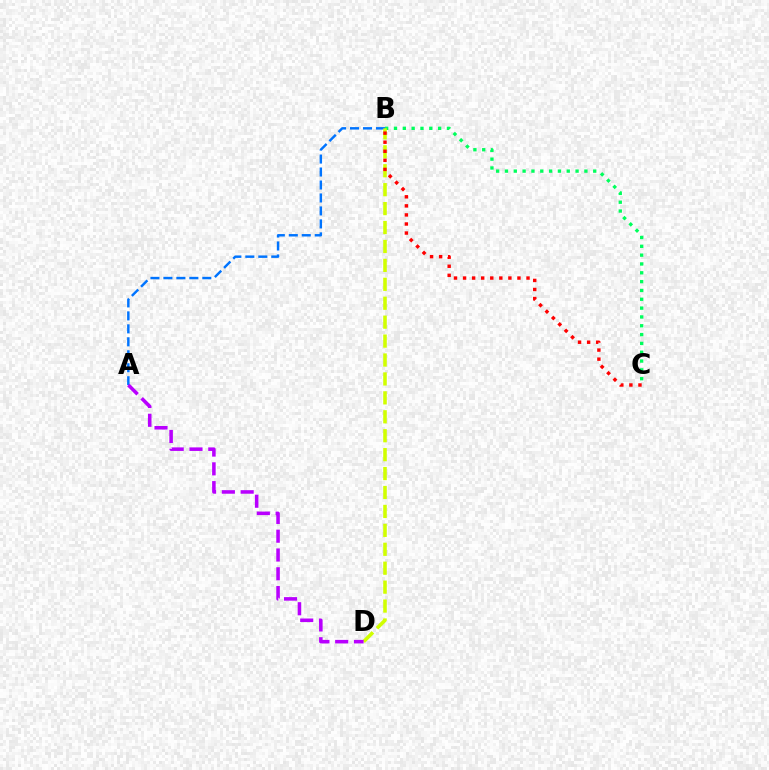{('A', 'B'): [{'color': '#0074ff', 'line_style': 'dashed', 'thickness': 1.76}], ('B', 'C'): [{'color': '#00ff5c', 'line_style': 'dotted', 'thickness': 2.4}, {'color': '#ff0000', 'line_style': 'dotted', 'thickness': 2.46}], ('B', 'D'): [{'color': '#d1ff00', 'line_style': 'dashed', 'thickness': 2.57}], ('A', 'D'): [{'color': '#b900ff', 'line_style': 'dashed', 'thickness': 2.55}]}